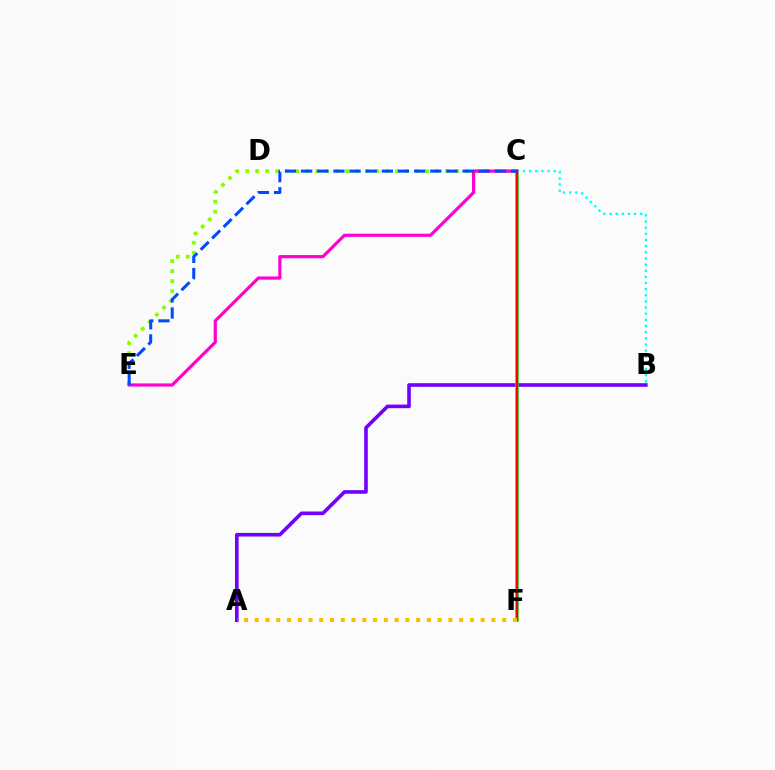{('A', 'B'): [{'color': '#7200ff', 'line_style': 'solid', 'thickness': 2.61}], ('C', 'F'): [{'color': '#00ff39', 'line_style': 'solid', 'thickness': 2.53}, {'color': '#ff0000', 'line_style': 'solid', 'thickness': 1.7}], ('B', 'C'): [{'color': '#00fff6', 'line_style': 'dotted', 'thickness': 1.67}], ('C', 'E'): [{'color': '#84ff00', 'line_style': 'dotted', 'thickness': 2.71}, {'color': '#ff00cf', 'line_style': 'solid', 'thickness': 2.28}, {'color': '#004bff', 'line_style': 'dashed', 'thickness': 2.19}], ('A', 'F'): [{'color': '#ffbd00', 'line_style': 'dotted', 'thickness': 2.92}]}